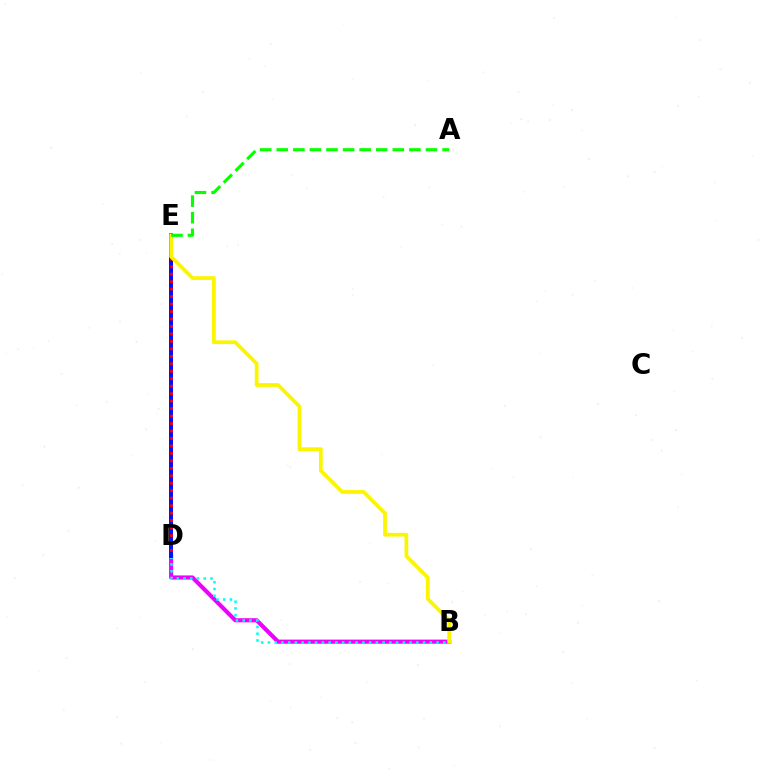{('B', 'D'): [{'color': '#ee00ff', 'line_style': 'solid', 'thickness': 2.97}, {'color': '#00fff6', 'line_style': 'dotted', 'thickness': 1.83}], ('D', 'E'): [{'color': '#0010ff', 'line_style': 'solid', 'thickness': 2.86}, {'color': '#ff0000', 'line_style': 'dotted', 'thickness': 2.03}], ('B', 'E'): [{'color': '#fcf500', 'line_style': 'solid', 'thickness': 2.7}], ('A', 'E'): [{'color': '#08ff00', 'line_style': 'dashed', 'thickness': 2.25}]}